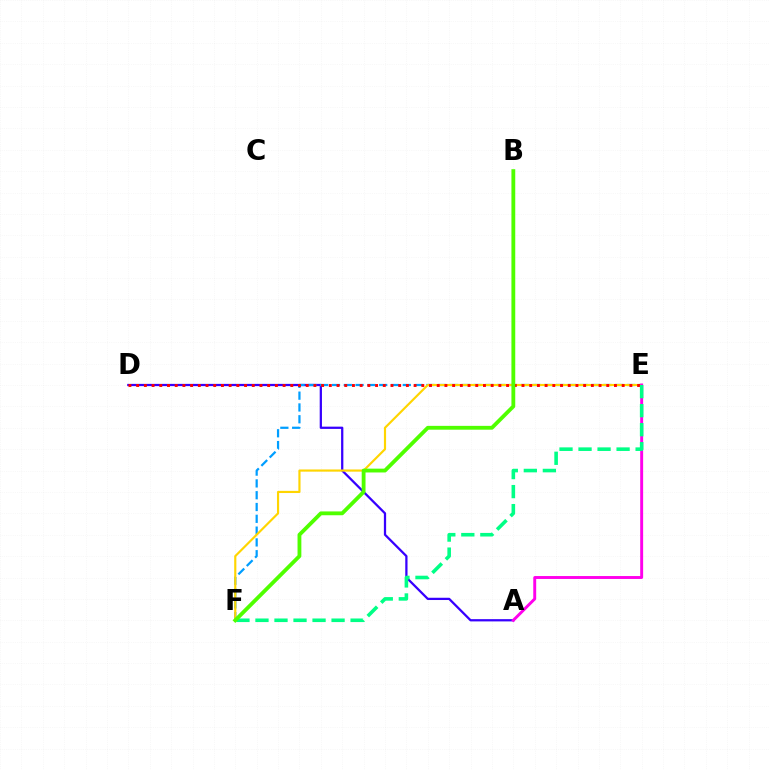{('A', 'D'): [{'color': '#3700ff', 'line_style': 'solid', 'thickness': 1.63}], ('E', 'F'): [{'color': '#009eff', 'line_style': 'dashed', 'thickness': 1.6}, {'color': '#ffd500', 'line_style': 'solid', 'thickness': 1.56}, {'color': '#00ff86', 'line_style': 'dashed', 'thickness': 2.58}], ('A', 'E'): [{'color': '#ff00ed', 'line_style': 'solid', 'thickness': 2.11}], ('D', 'E'): [{'color': '#ff0000', 'line_style': 'dotted', 'thickness': 2.09}], ('B', 'F'): [{'color': '#4fff00', 'line_style': 'solid', 'thickness': 2.75}]}